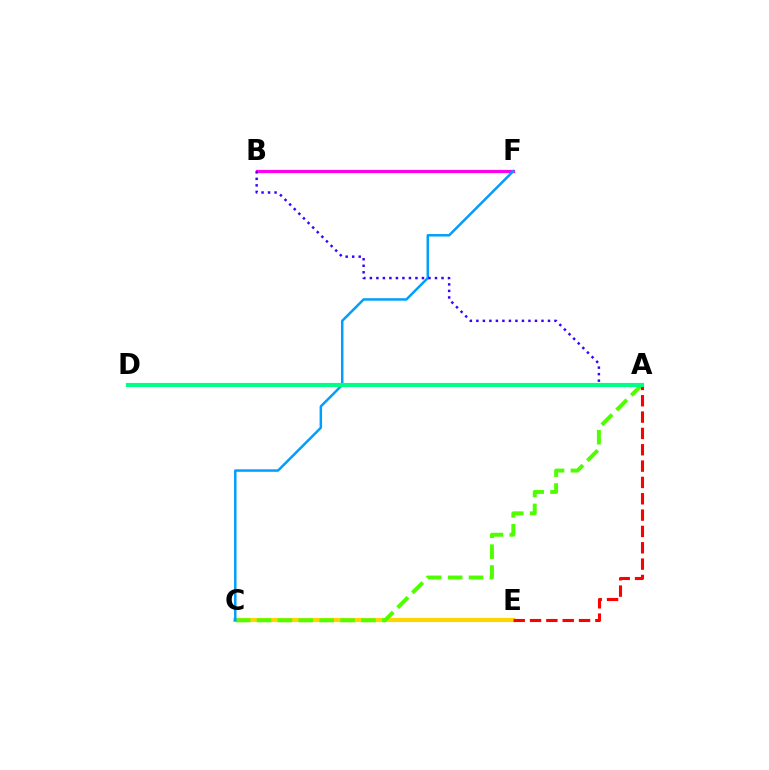{('C', 'E'): [{'color': '#ffd500', 'line_style': 'solid', 'thickness': 3.0}], ('B', 'F'): [{'color': '#ff00ed', 'line_style': 'solid', 'thickness': 2.29}], ('A', 'C'): [{'color': '#4fff00', 'line_style': 'dashed', 'thickness': 2.84}], ('C', 'F'): [{'color': '#009eff', 'line_style': 'solid', 'thickness': 1.79}], ('A', 'B'): [{'color': '#3700ff', 'line_style': 'dotted', 'thickness': 1.77}], ('A', 'E'): [{'color': '#ff0000', 'line_style': 'dashed', 'thickness': 2.22}], ('A', 'D'): [{'color': '#00ff86', 'line_style': 'solid', 'thickness': 3.0}]}